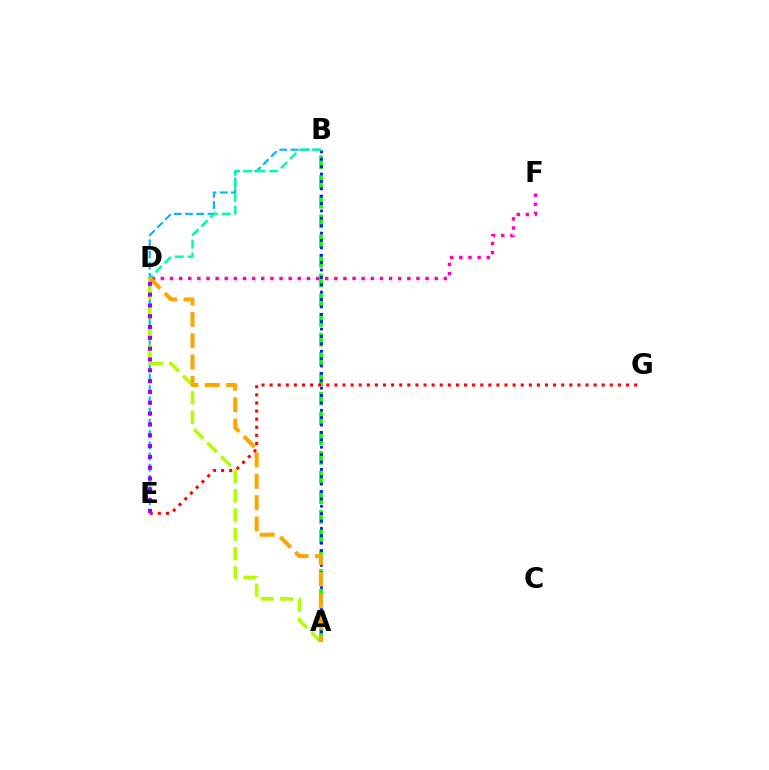{('A', 'B'): [{'color': '#08ff00', 'line_style': 'dashed', 'thickness': 2.68}, {'color': '#0010ff', 'line_style': 'dotted', 'thickness': 2.01}], ('B', 'E'): [{'color': '#00b5ff', 'line_style': 'dashed', 'thickness': 1.52}], ('A', 'D'): [{'color': '#b3ff00', 'line_style': 'dashed', 'thickness': 2.62}, {'color': '#ffa500', 'line_style': 'dashed', 'thickness': 2.9}], ('D', 'F'): [{'color': '#ff00bd', 'line_style': 'dotted', 'thickness': 2.48}], ('B', 'D'): [{'color': '#00ff9d', 'line_style': 'dashed', 'thickness': 1.75}], ('E', 'G'): [{'color': '#ff0000', 'line_style': 'dotted', 'thickness': 2.2}], ('D', 'E'): [{'color': '#9b00ff', 'line_style': 'dotted', 'thickness': 2.94}]}